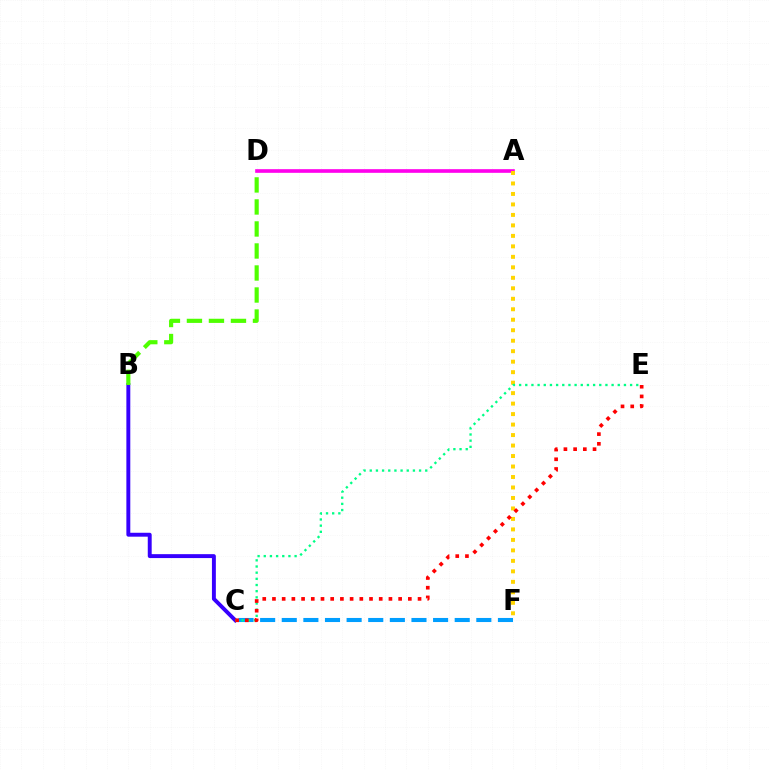{('B', 'C'): [{'color': '#3700ff', 'line_style': 'solid', 'thickness': 2.82}], ('A', 'D'): [{'color': '#ff00ed', 'line_style': 'solid', 'thickness': 2.63}], ('A', 'F'): [{'color': '#ffd500', 'line_style': 'dotted', 'thickness': 2.85}], ('C', 'F'): [{'color': '#009eff', 'line_style': 'dashed', 'thickness': 2.94}], ('C', 'E'): [{'color': '#00ff86', 'line_style': 'dotted', 'thickness': 1.68}, {'color': '#ff0000', 'line_style': 'dotted', 'thickness': 2.64}], ('B', 'D'): [{'color': '#4fff00', 'line_style': 'dashed', 'thickness': 2.99}]}